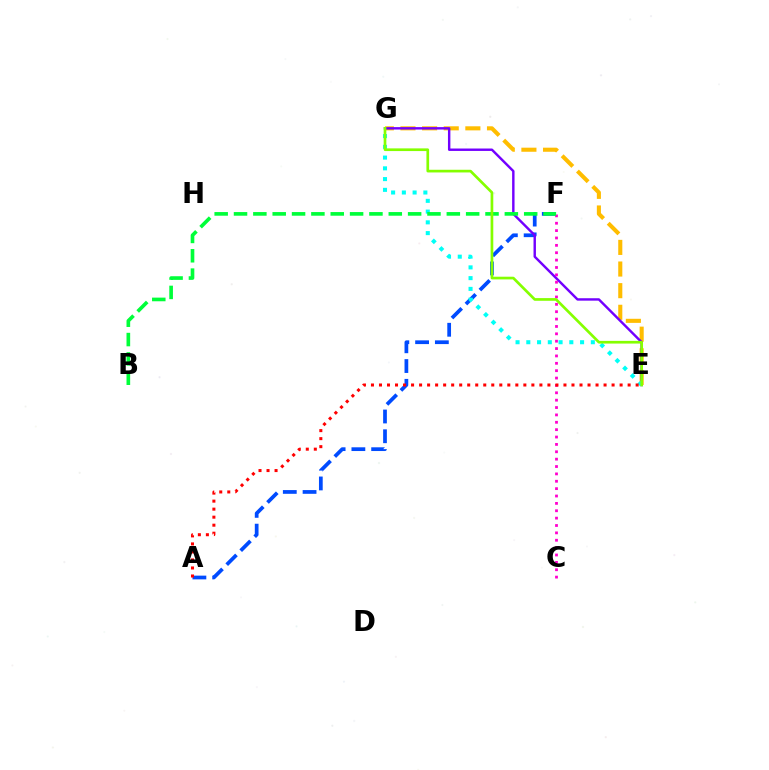{('A', 'F'): [{'color': '#004bff', 'line_style': 'dashed', 'thickness': 2.69}], ('E', 'G'): [{'color': '#ffbd00', 'line_style': 'dashed', 'thickness': 2.94}, {'color': '#7200ff', 'line_style': 'solid', 'thickness': 1.74}, {'color': '#00fff6', 'line_style': 'dotted', 'thickness': 2.92}, {'color': '#84ff00', 'line_style': 'solid', 'thickness': 1.93}], ('C', 'F'): [{'color': '#ff00cf', 'line_style': 'dotted', 'thickness': 2.0}], ('B', 'F'): [{'color': '#00ff39', 'line_style': 'dashed', 'thickness': 2.63}], ('A', 'E'): [{'color': '#ff0000', 'line_style': 'dotted', 'thickness': 2.18}]}